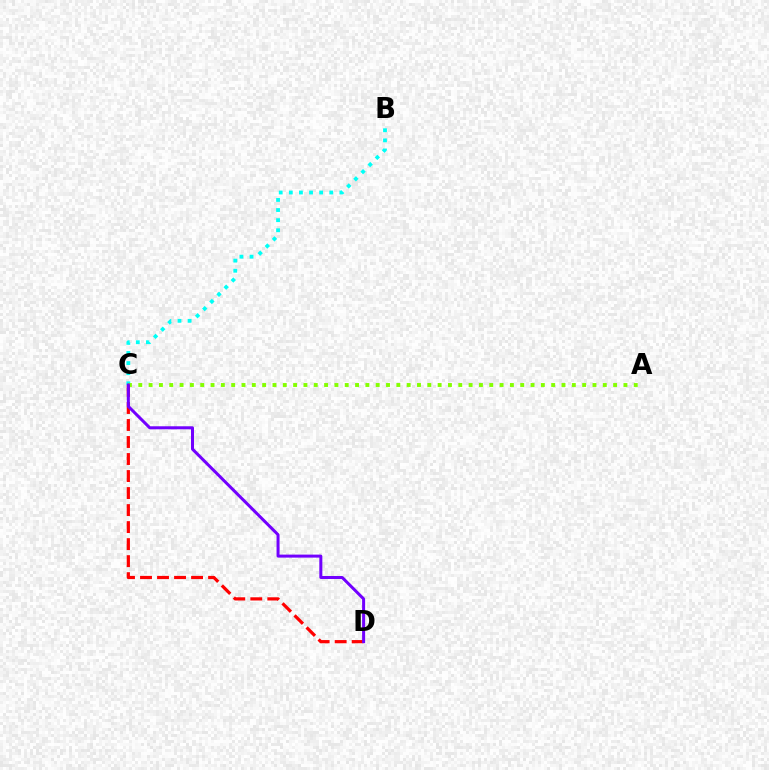{('B', 'C'): [{'color': '#00fff6', 'line_style': 'dotted', 'thickness': 2.75}], ('A', 'C'): [{'color': '#84ff00', 'line_style': 'dotted', 'thickness': 2.8}], ('C', 'D'): [{'color': '#ff0000', 'line_style': 'dashed', 'thickness': 2.31}, {'color': '#7200ff', 'line_style': 'solid', 'thickness': 2.17}]}